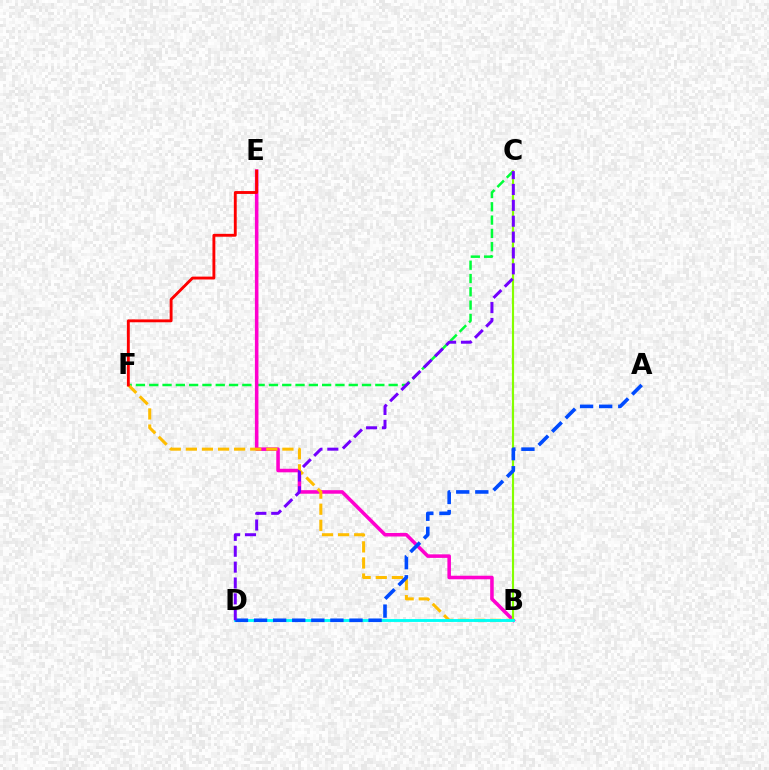{('C', 'F'): [{'color': '#00ff39', 'line_style': 'dashed', 'thickness': 1.81}], ('B', 'E'): [{'color': '#ff00cf', 'line_style': 'solid', 'thickness': 2.55}], ('B', 'C'): [{'color': '#84ff00', 'line_style': 'solid', 'thickness': 1.55}], ('B', 'F'): [{'color': '#ffbd00', 'line_style': 'dashed', 'thickness': 2.19}], ('B', 'D'): [{'color': '#00fff6', 'line_style': 'solid', 'thickness': 2.07}], ('E', 'F'): [{'color': '#ff0000', 'line_style': 'solid', 'thickness': 2.07}], ('A', 'D'): [{'color': '#004bff', 'line_style': 'dashed', 'thickness': 2.59}], ('C', 'D'): [{'color': '#7200ff', 'line_style': 'dashed', 'thickness': 2.16}]}